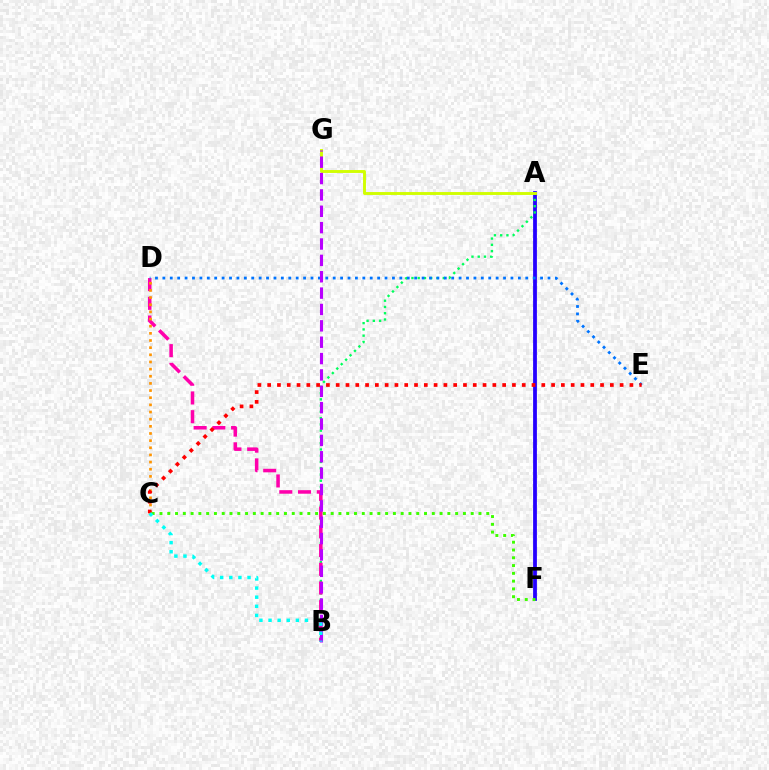{('A', 'F'): [{'color': '#2500ff', 'line_style': 'solid', 'thickness': 2.73}], ('A', 'B'): [{'color': '#00ff5c', 'line_style': 'dotted', 'thickness': 1.7}], ('B', 'D'): [{'color': '#ff00ac', 'line_style': 'dashed', 'thickness': 2.54}], ('A', 'G'): [{'color': '#d1ff00', 'line_style': 'solid', 'thickness': 2.09}], ('C', 'D'): [{'color': '#ff9400', 'line_style': 'dotted', 'thickness': 1.94}], ('D', 'E'): [{'color': '#0074ff', 'line_style': 'dotted', 'thickness': 2.01}], ('B', 'G'): [{'color': '#b900ff', 'line_style': 'dashed', 'thickness': 2.22}], ('C', 'E'): [{'color': '#ff0000', 'line_style': 'dotted', 'thickness': 2.66}], ('C', 'F'): [{'color': '#3dff00', 'line_style': 'dotted', 'thickness': 2.11}], ('B', 'C'): [{'color': '#00fff6', 'line_style': 'dotted', 'thickness': 2.48}]}